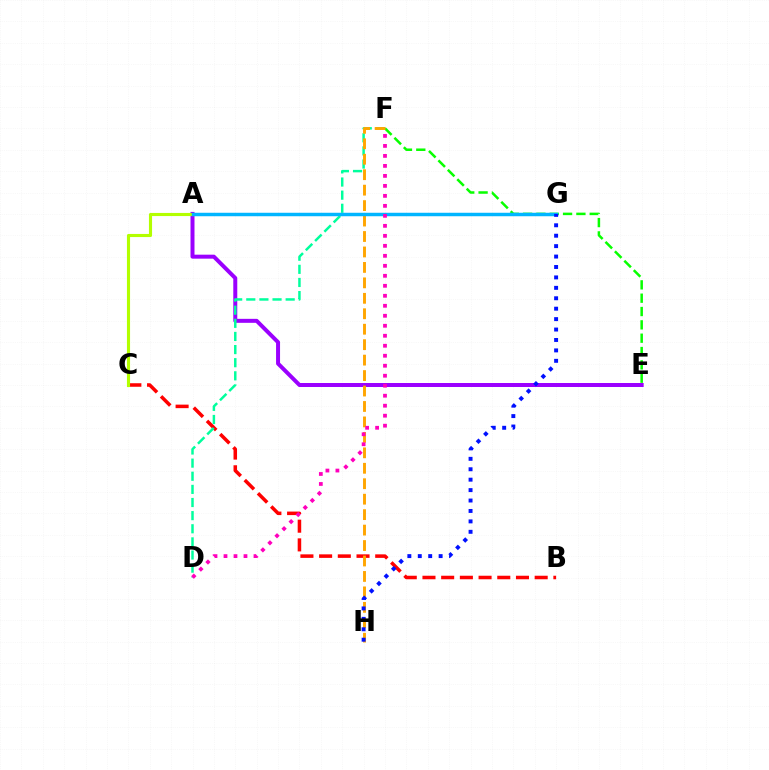{('B', 'C'): [{'color': '#ff0000', 'line_style': 'dashed', 'thickness': 2.54}], ('E', 'F'): [{'color': '#08ff00', 'line_style': 'dashed', 'thickness': 1.81}], ('A', 'E'): [{'color': '#9b00ff', 'line_style': 'solid', 'thickness': 2.87}], ('D', 'F'): [{'color': '#00ff9d', 'line_style': 'dashed', 'thickness': 1.78}, {'color': '#ff00bd', 'line_style': 'dotted', 'thickness': 2.71}], ('F', 'H'): [{'color': '#ffa500', 'line_style': 'dashed', 'thickness': 2.1}], ('A', 'C'): [{'color': '#b3ff00', 'line_style': 'solid', 'thickness': 2.25}], ('A', 'G'): [{'color': '#00b5ff', 'line_style': 'solid', 'thickness': 2.49}], ('G', 'H'): [{'color': '#0010ff', 'line_style': 'dotted', 'thickness': 2.83}]}